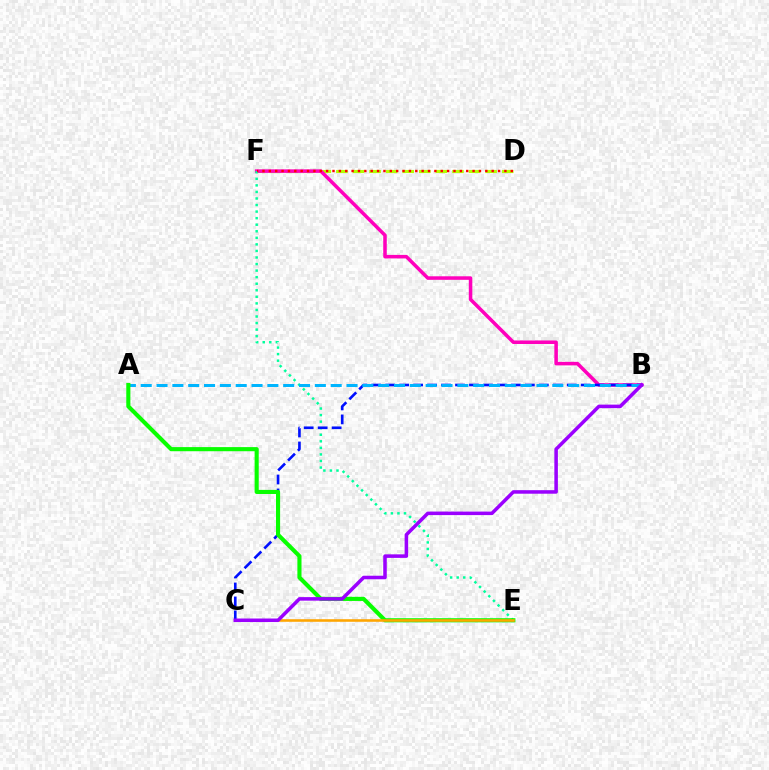{('D', 'F'): [{'color': '#b3ff00', 'line_style': 'dashed', 'thickness': 2.25}, {'color': '#ff0000', 'line_style': 'dotted', 'thickness': 1.73}], ('B', 'F'): [{'color': '#ff00bd', 'line_style': 'solid', 'thickness': 2.54}], ('E', 'F'): [{'color': '#00ff9d', 'line_style': 'dotted', 'thickness': 1.78}], ('B', 'C'): [{'color': '#0010ff', 'line_style': 'dashed', 'thickness': 1.9}, {'color': '#9b00ff', 'line_style': 'solid', 'thickness': 2.54}], ('A', 'B'): [{'color': '#00b5ff', 'line_style': 'dashed', 'thickness': 2.15}], ('A', 'E'): [{'color': '#08ff00', 'line_style': 'solid', 'thickness': 2.96}], ('C', 'E'): [{'color': '#ffa500', 'line_style': 'solid', 'thickness': 1.86}]}